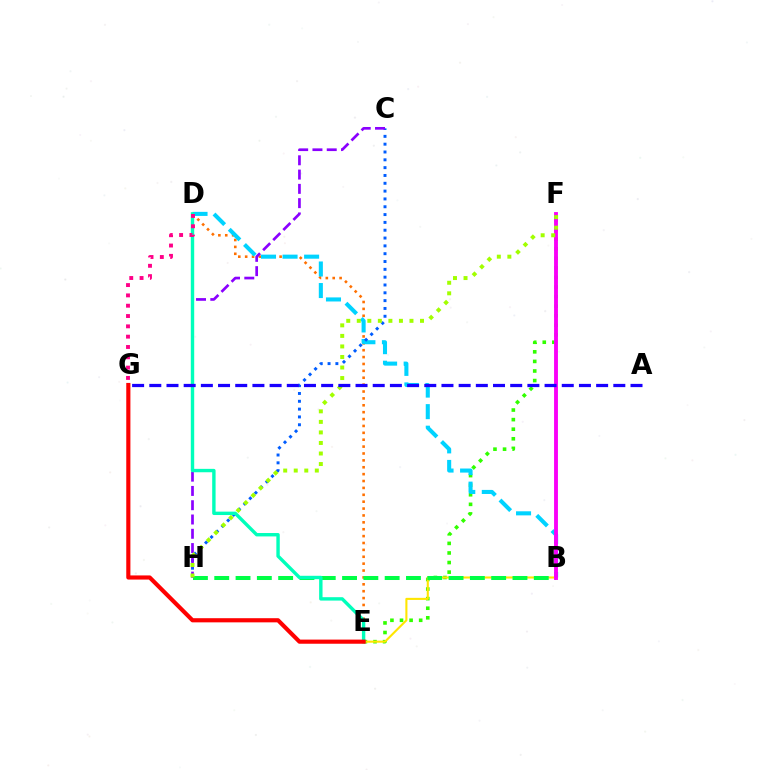{('E', 'F'): [{'color': '#31ff00', 'line_style': 'dotted', 'thickness': 2.6}], ('D', 'E'): [{'color': '#ff7000', 'line_style': 'dotted', 'thickness': 1.87}, {'color': '#00ffbb', 'line_style': 'solid', 'thickness': 2.44}], ('B', 'E'): [{'color': '#ffe600', 'line_style': 'solid', 'thickness': 1.51}], ('B', 'D'): [{'color': '#00d3ff', 'line_style': 'dashed', 'thickness': 2.93}], ('B', 'H'): [{'color': '#00ff45', 'line_style': 'dashed', 'thickness': 2.89}], ('B', 'F'): [{'color': '#fa00f9', 'line_style': 'solid', 'thickness': 2.79}], ('C', 'H'): [{'color': '#005dff', 'line_style': 'dotted', 'thickness': 2.13}, {'color': '#8a00ff', 'line_style': 'dashed', 'thickness': 1.94}], ('F', 'H'): [{'color': '#a2ff00', 'line_style': 'dotted', 'thickness': 2.86}], ('A', 'G'): [{'color': '#1900ff', 'line_style': 'dashed', 'thickness': 2.33}], ('E', 'G'): [{'color': '#ff0000', 'line_style': 'solid', 'thickness': 2.99}], ('D', 'G'): [{'color': '#ff0088', 'line_style': 'dotted', 'thickness': 2.8}]}